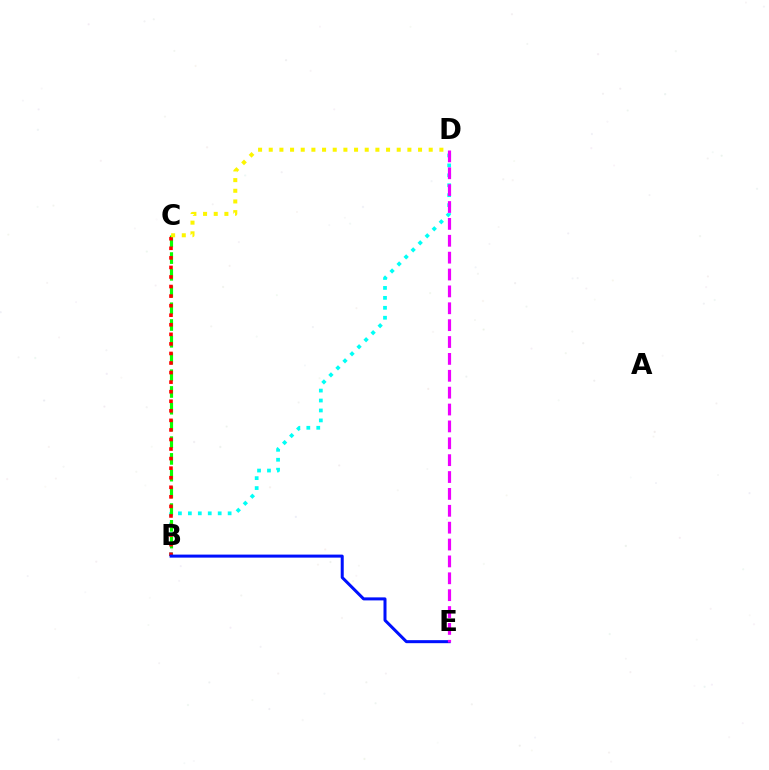{('B', 'D'): [{'color': '#00fff6', 'line_style': 'dotted', 'thickness': 2.7}], ('B', 'C'): [{'color': '#08ff00', 'line_style': 'dashed', 'thickness': 2.27}, {'color': '#ff0000', 'line_style': 'dotted', 'thickness': 2.6}], ('C', 'D'): [{'color': '#fcf500', 'line_style': 'dotted', 'thickness': 2.9}], ('B', 'E'): [{'color': '#0010ff', 'line_style': 'solid', 'thickness': 2.17}], ('D', 'E'): [{'color': '#ee00ff', 'line_style': 'dashed', 'thickness': 2.29}]}